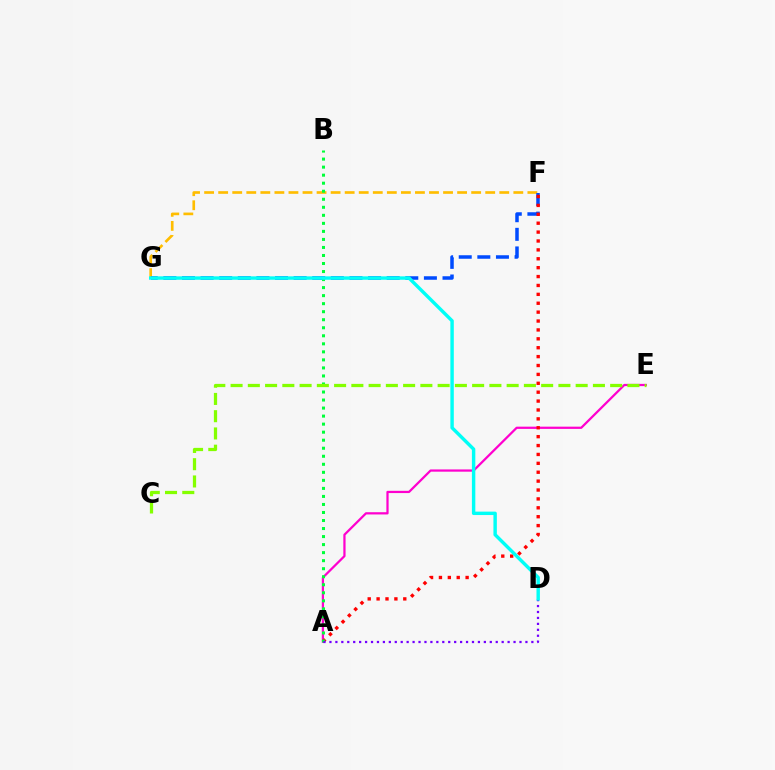{('A', 'E'): [{'color': '#ff00cf', 'line_style': 'solid', 'thickness': 1.61}], ('F', 'G'): [{'color': '#ffbd00', 'line_style': 'dashed', 'thickness': 1.91}, {'color': '#004bff', 'line_style': 'dashed', 'thickness': 2.53}], ('A', 'F'): [{'color': '#ff0000', 'line_style': 'dotted', 'thickness': 2.42}], ('A', 'B'): [{'color': '#00ff39', 'line_style': 'dotted', 'thickness': 2.18}], ('A', 'D'): [{'color': '#7200ff', 'line_style': 'dotted', 'thickness': 1.61}], ('C', 'E'): [{'color': '#84ff00', 'line_style': 'dashed', 'thickness': 2.34}], ('D', 'G'): [{'color': '#00fff6', 'line_style': 'solid', 'thickness': 2.46}]}